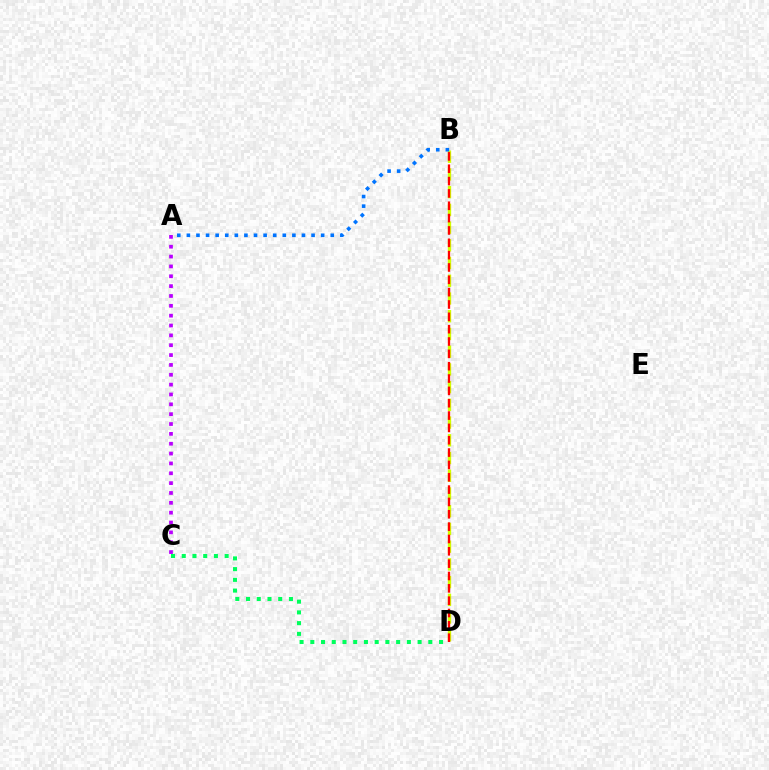{('B', 'D'): [{'color': '#d1ff00', 'line_style': 'dashed', 'thickness': 2.41}, {'color': '#ff0000', 'line_style': 'dashed', 'thickness': 1.68}], ('A', 'B'): [{'color': '#0074ff', 'line_style': 'dotted', 'thickness': 2.61}], ('A', 'C'): [{'color': '#b900ff', 'line_style': 'dotted', 'thickness': 2.68}], ('C', 'D'): [{'color': '#00ff5c', 'line_style': 'dotted', 'thickness': 2.91}]}